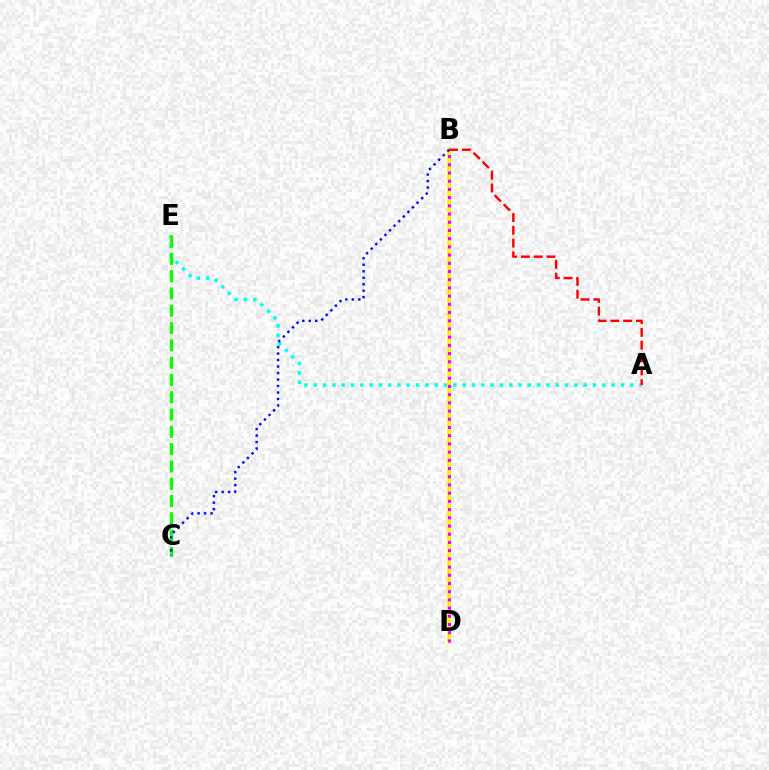{('A', 'E'): [{'color': '#00fff6', 'line_style': 'dotted', 'thickness': 2.53}], ('B', 'D'): [{'color': '#fcf500', 'line_style': 'solid', 'thickness': 2.62}, {'color': '#ee00ff', 'line_style': 'dotted', 'thickness': 2.23}], ('A', 'B'): [{'color': '#ff0000', 'line_style': 'dashed', 'thickness': 1.74}], ('C', 'E'): [{'color': '#08ff00', 'line_style': 'dashed', 'thickness': 2.35}], ('B', 'C'): [{'color': '#0010ff', 'line_style': 'dotted', 'thickness': 1.76}]}